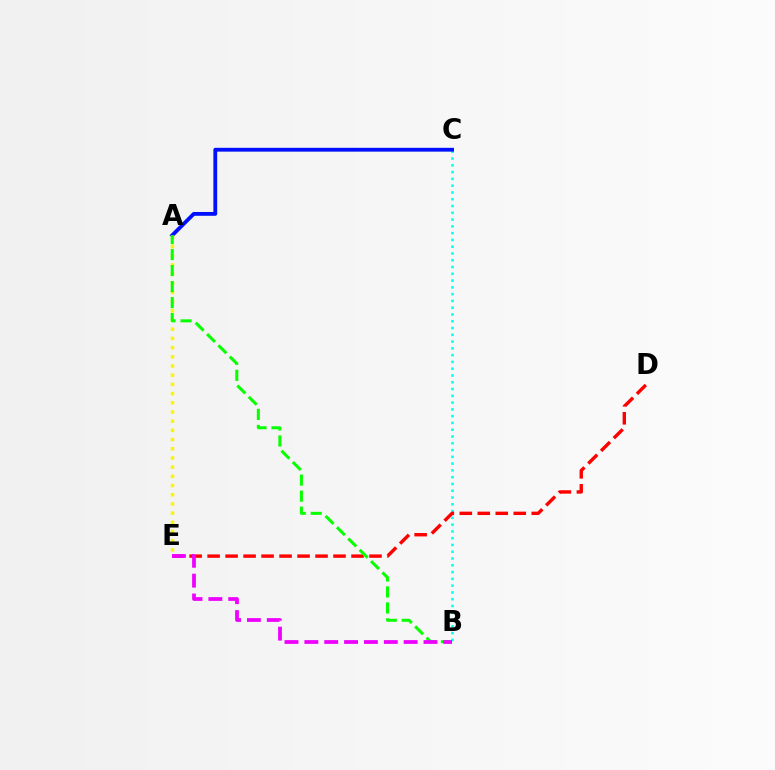{('B', 'C'): [{'color': '#00fff6', 'line_style': 'dotted', 'thickness': 1.84}], ('A', 'C'): [{'color': '#0010ff', 'line_style': 'solid', 'thickness': 2.75}], ('A', 'E'): [{'color': '#fcf500', 'line_style': 'dotted', 'thickness': 2.5}], ('D', 'E'): [{'color': '#ff0000', 'line_style': 'dashed', 'thickness': 2.44}], ('A', 'B'): [{'color': '#08ff00', 'line_style': 'dashed', 'thickness': 2.18}], ('B', 'E'): [{'color': '#ee00ff', 'line_style': 'dashed', 'thickness': 2.7}]}